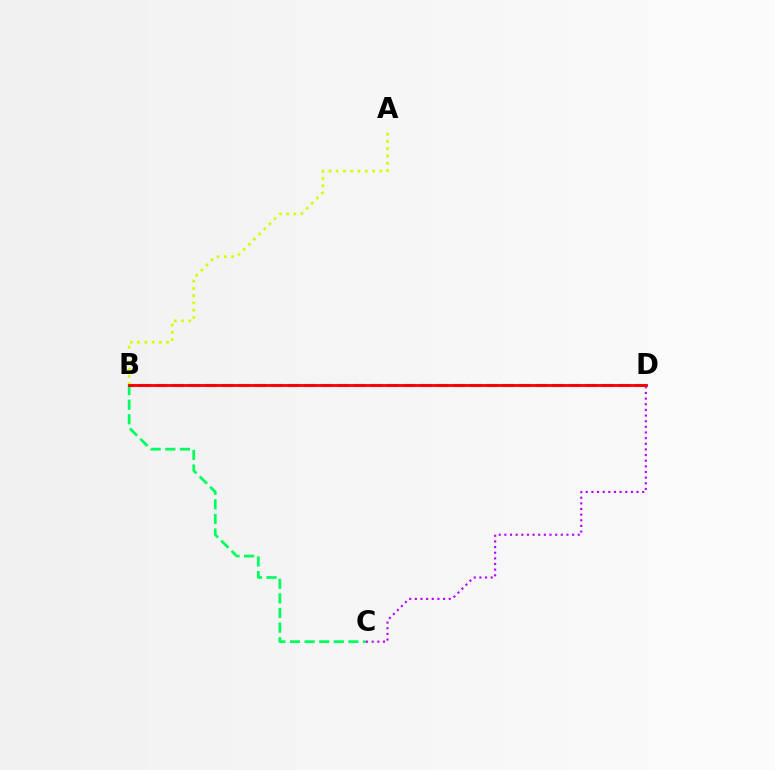{('C', 'D'): [{'color': '#b900ff', 'line_style': 'dotted', 'thickness': 1.53}], ('B', 'D'): [{'color': '#0074ff', 'line_style': 'dashed', 'thickness': 2.25}, {'color': '#ff0000', 'line_style': 'solid', 'thickness': 2.06}], ('A', 'B'): [{'color': '#d1ff00', 'line_style': 'dotted', 'thickness': 1.97}], ('B', 'C'): [{'color': '#00ff5c', 'line_style': 'dashed', 'thickness': 1.98}]}